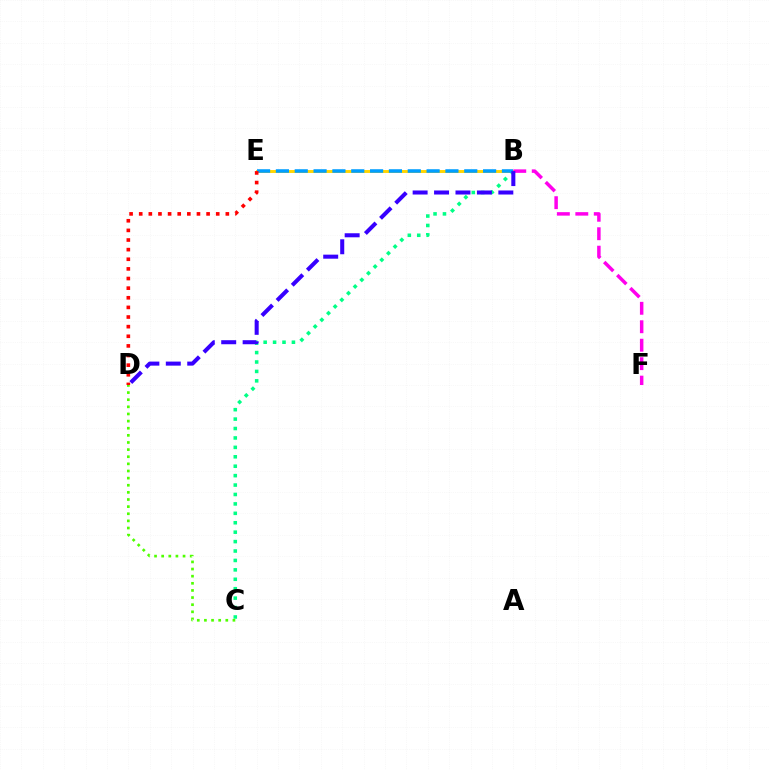{('B', 'E'): [{'color': '#ffd500', 'line_style': 'solid', 'thickness': 2.11}, {'color': '#009eff', 'line_style': 'dashed', 'thickness': 2.56}], ('B', 'F'): [{'color': '#ff00ed', 'line_style': 'dashed', 'thickness': 2.51}], ('B', 'C'): [{'color': '#00ff86', 'line_style': 'dotted', 'thickness': 2.56}], ('B', 'D'): [{'color': '#3700ff', 'line_style': 'dashed', 'thickness': 2.91}], ('D', 'E'): [{'color': '#ff0000', 'line_style': 'dotted', 'thickness': 2.62}], ('C', 'D'): [{'color': '#4fff00', 'line_style': 'dotted', 'thickness': 1.94}]}